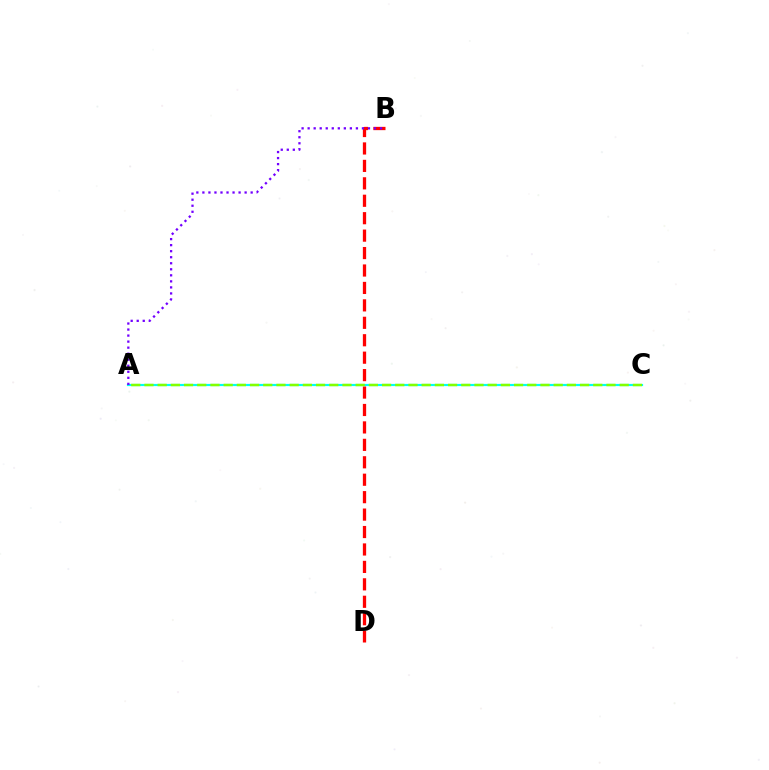{('B', 'D'): [{'color': '#ff0000', 'line_style': 'dashed', 'thickness': 2.37}], ('A', 'C'): [{'color': '#00fff6', 'line_style': 'solid', 'thickness': 1.58}, {'color': '#84ff00', 'line_style': 'dashed', 'thickness': 1.79}], ('A', 'B'): [{'color': '#7200ff', 'line_style': 'dotted', 'thickness': 1.64}]}